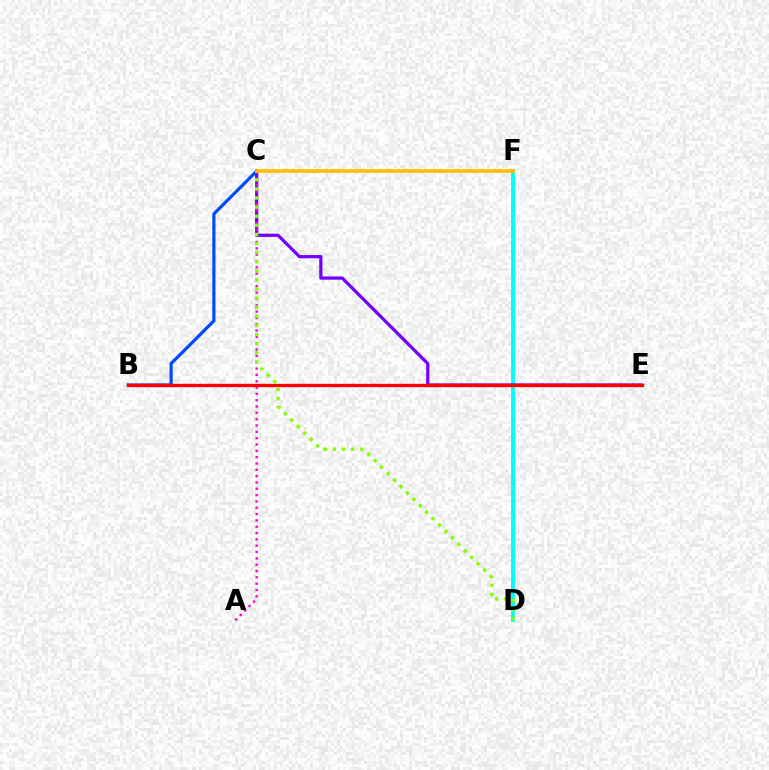{('B', 'E'): [{'color': '#00ff39', 'line_style': 'dashed', 'thickness': 2.06}, {'color': '#ff0000', 'line_style': 'solid', 'thickness': 2.39}], ('B', 'C'): [{'color': '#004bff', 'line_style': 'solid', 'thickness': 2.31}], ('D', 'F'): [{'color': '#00fff6', 'line_style': 'solid', 'thickness': 2.78}], ('C', 'E'): [{'color': '#7200ff', 'line_style': 'solid', 'thickness': 2.32}], ('A', 'C'): [{'color': '#ff00cf', 'line_style': 'dotted', 'thickness': 1.72}], ('C', 'D'): [{'color': '#84ff00', 'line_style': 'dotted', 'thickness': 2.47}], ('C', 'F'): [{'color': '#ffbd00', 'line_style': 'solid', 'thickness': 2.61}]}